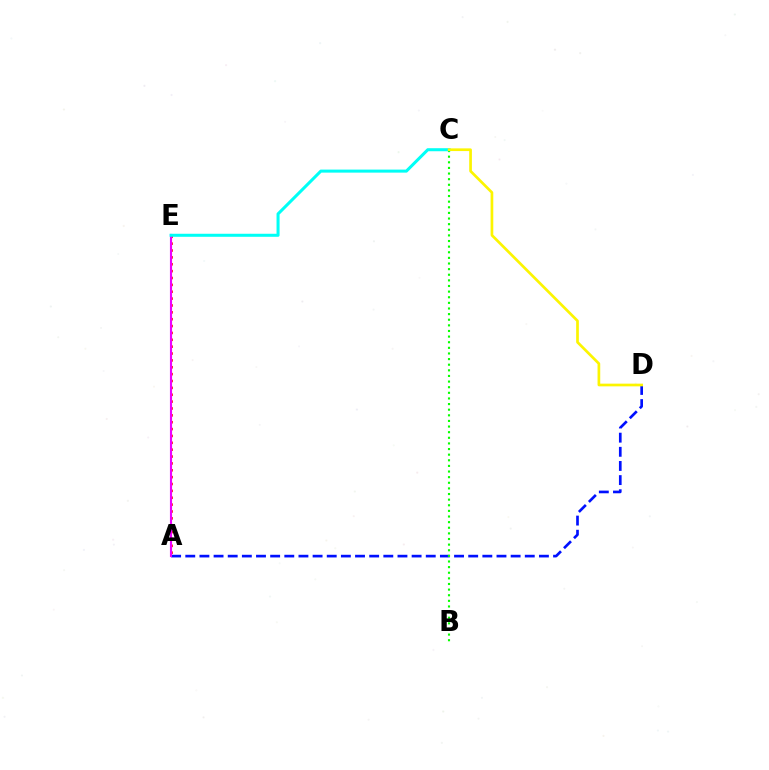{('A', 'E'): [{'color': '#ff0000', 'line_style': 'dotted', 'thickness': 1.87}, {'color': '#ee00ff', 'line_style': 'solid', 'thickness': 1.53}], ('A', 'D'): [{'color': '#0010ff', 'line_style': 'dashed', 'thickness': 1.92}], ('B', 'C'): [{'color': '#08ff00', 'line_style': 'dotted', 'thickness': 1.53}], ('C', 'E'): [{'color': '#00fff6', 'line_style': 'solid', 'thickness': 2.19}], ('C', 'D'): [{'color': '#fcf500', 'line_style': 'solid', 'thickness': 1.94}]}